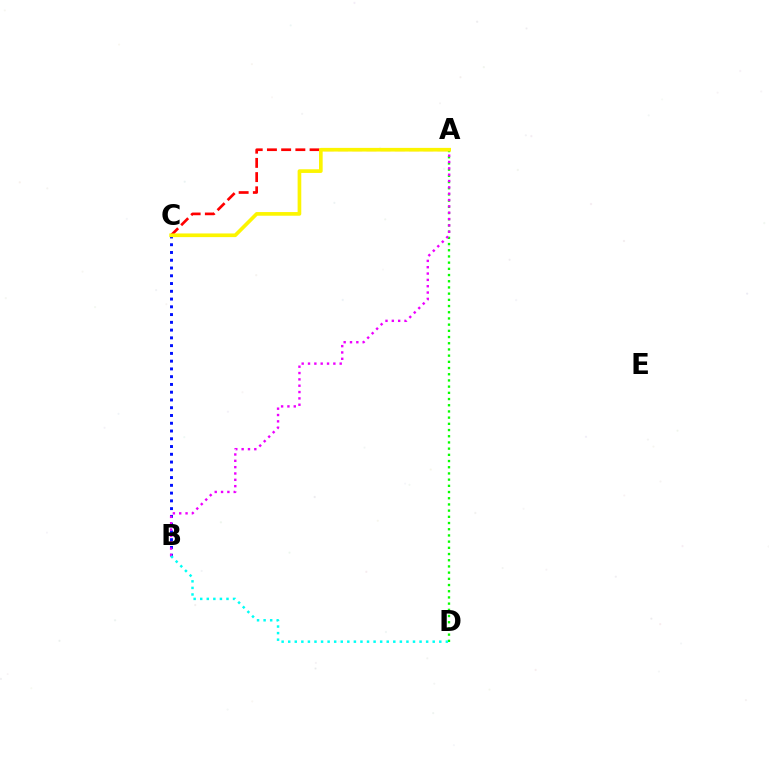{('A', 'D'): [{'color': '#08ff00', 'line_style': 'dotted', 'thickness': 1.68}], ('A', 'C'): [{'color': '#ff0000', 'line_style': 'dashed', 'thickness': 1.93}, {'color': '#fcf500', 'line_style': 'solid', 'thickness': 2.64}], ('B', 'C'): [{'color': '#0010ff', 'line_style': 'dotted', 'thickness': 2.11}], ('A', 'B'): [{'color': '#ee00ff', 'line_style': 'dotted', 'thickness': 1.72}], ('B', 'D'): [{'color': '#00fff6', 'line_style': 'dotted', 'thickness': 1.78}]}